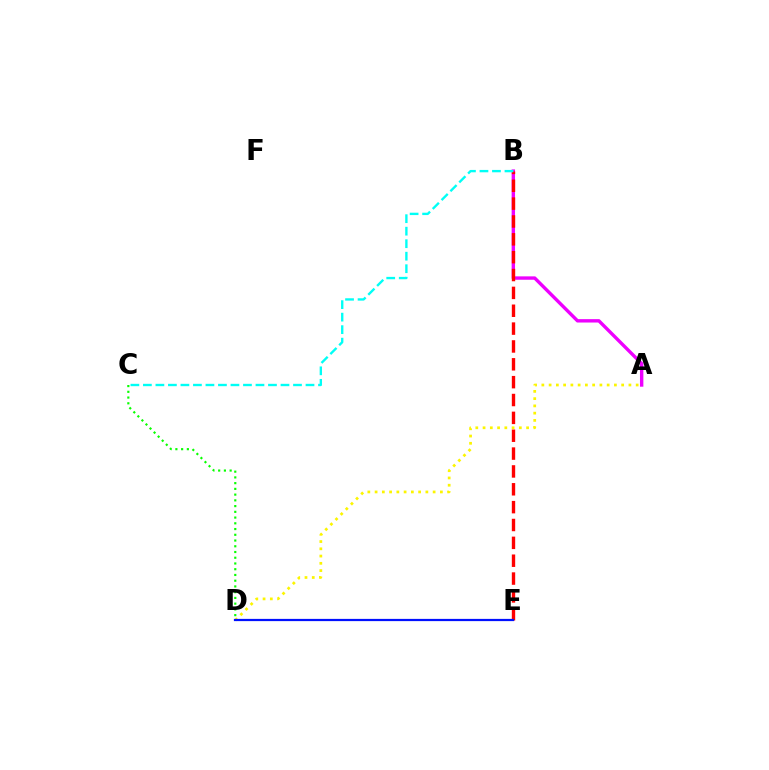{('A', 'B'): [{'color': '#ee00ff', 'line_style': 'solid', 'thickness': 2.44}], ('B', 'E'): [{'color': '#ff0000', 'line_style': 'dashed', 'thickness': 2.43}], ('A', 'D'): [{'color': '#fcf500', 'line_style': 'dotted', 'thickness': 1.97}], ('C', 'D'): [{'color': '#08ff00', 'line_style': 'dotted', 'thickness': 1.56}], ('D', 'E'): [{'color': '#0010ff', 'line_style': 'solid', 'thickness': 1.6}], ('B', 'C'): [{'color': '#00fff6', 'line_style': 'dashed', 'thickness': 1.7}]}